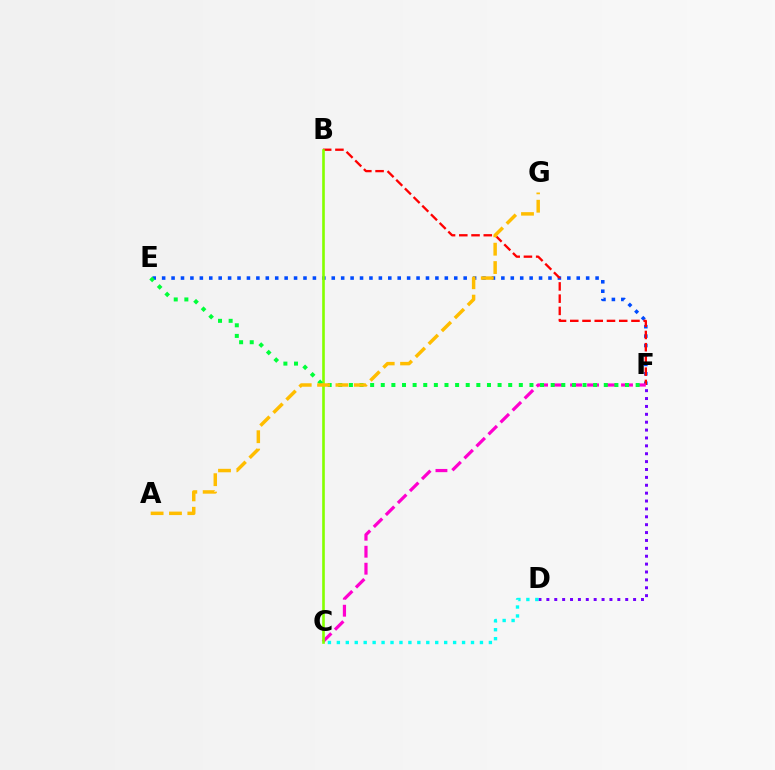{('E', 'F'): [{'color': '#004bff', 'line_style': 'dotted', 'thickness': 2.56}, {'color': '#00ff39', 'line_style': 'dotted', 'thickness': 2.89}], ('B', 'F'): [{'color': '#ff0000', 'line_style': 'dashed', 'thickness': 1.66}], ('D', 'F'): [{'color': '#7200ff', 'line_style': 'dotted', 'thickness': 2.14}], ('C', 'F'): [{'color': '#ff00cf', 'line_style': 'dashed', 'thickness': 2.31}], ('B', 'C'): [{'color': '#84ff00', 'line_style': 'solid', 'thickness': 1.9}], ('C', 'D'): [{'color': '#00fff6', 'line_style': 'dotted', 'thickness': 2.43}], ('A', 'G'): [{'color': '#ffbd00', 'line_style': 'dashed', 'thickness': 2.49}]}